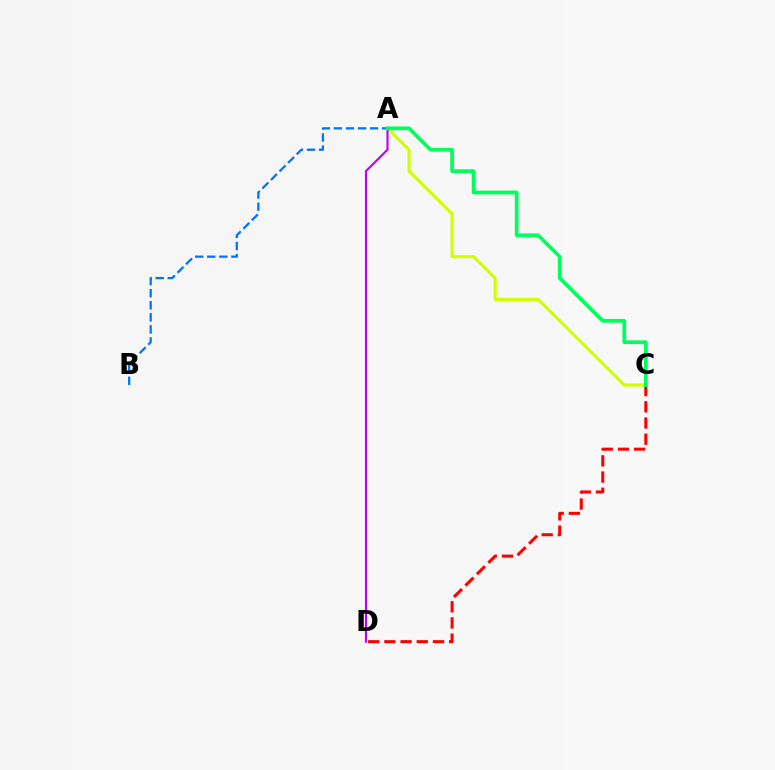{('C', 'D'): [{'color': '#ff0000', 'line_style': 'dashed', 'thickness': 2.2}], ('A', 'C'): [{'color': '#d1ff00', 'line_style': 'solid', 'thickness': 2.24}, {'color': '#00ff5c', 'line_style': 'solid', 'thickness': 2.68}], ('A', 'B'): [{'color': '#0074ff', 'line_style': 'dashed', 'thickness': 1.64}], ('A', 'D'): [{'color': '#b900ff', 'line_style': 'solid', 'thickness': 1.53}]}